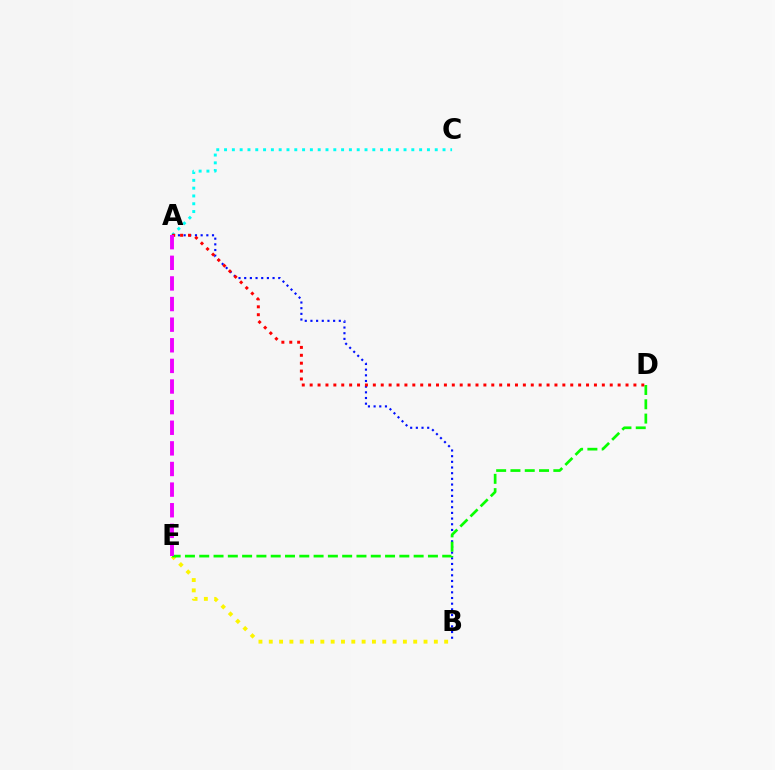{('A', 'C'): [{'color': '#00fff6', 'line_style': 'dotted', 'thickness': 2.12}], ('A', 'B'): [{'color': '#0010ff', 'line_style': 'dotted', 'thickness': 1.54}], ('B', 'E'): [{'color': '#fcf500', 'line_style': 'dotted', 'thickness': 2.8}], ('D', 'E'): [{'color': '#08ff00', 'line_style': 'dashed', 'thickness': 1.94}], ('A', 'D'): [{'color': '#ff0000', 'line_style': 'dotted', 'thickness': 2.15}], ('A', 'E'): [{'color': '#ee00ff', 'line_style': 'dashed', 'thickness': 2.8}]}